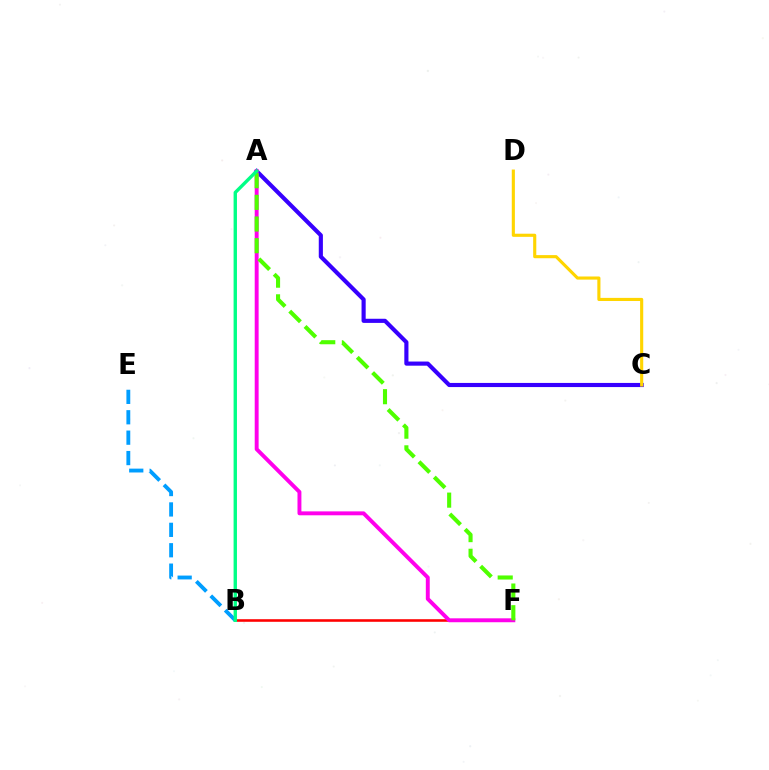{('A', 'C'): [{'color': '#3700ff', 'line_style': 'solid', 'thickness': 2.98}], ('C', 'D'): [{'color': '#ffd500', 'line_style': 'solid', 'thickness': 2.25}], ('B', 'E'): [{'color': '#009eff', 'line_style': 'dashed', 'thickness': 2.77}], ('B', 'F'): [{'color': '#ff0000', 'line_style': 'solid', 'thickness': 1.86}], ('A', 'F'): [{'color': '#ff00ed', 'line_style': 'solid', 'thickness': 2.82}, {'color': '#4fff00', 'line_style': 'dashed', 'thickness': 2.94}], ('A', 'B'): [{'color': '#00ff86', 'line_style': 'solid', 'thickness': 2.44}]}